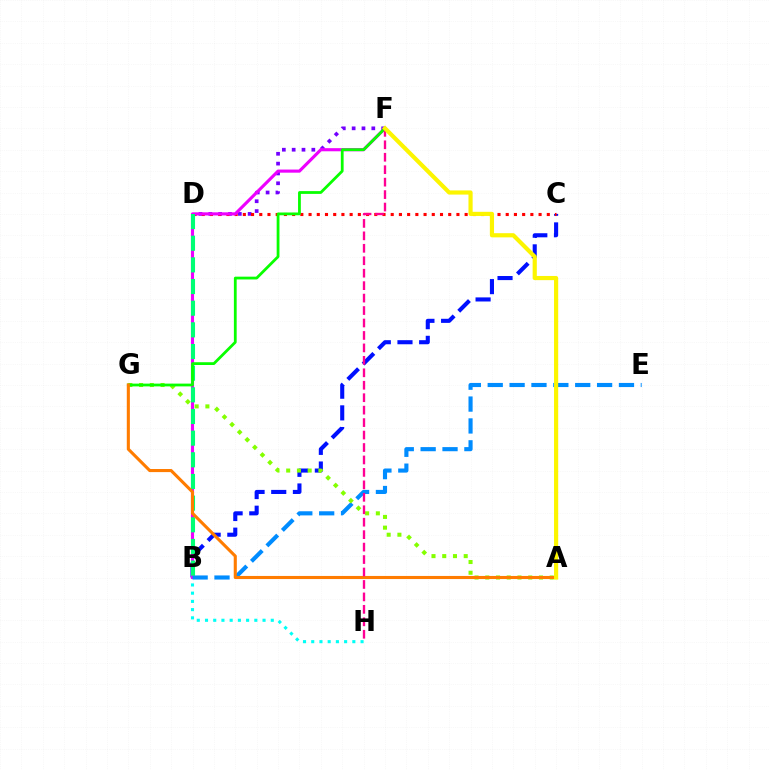{('B', 'C'): [{'color': '#0010ff', 'line_style': 'dashed', 'thickness': 2.94}], ('D', 'F'): [{'color': '#7200ff', 'line_style': 'dotted', 'thickness': 2.67}], ('B', 'H'): [{'color': '#00fff6', 'line_style': 'dotted', 'thickness': 2.23}], ('C', 'D'): [{'color': '#ff0000', 'line_style': 'dotted', 'thickness': 2.23}], ('B', 'F'): [{'color': '#ee00ff', 'line_style': 'solid', 'thickness': 2.24}], ('B', 'E'): [{'color': '#008cff', 'line_style': 'dashed', 'thickness': 2.97}], ('A', 'G'): [{'color': '#84ff00', 'line_style': 'dotted', 'thickness': 2.92}, {'color': '#ff7c00', 'line_style': 'solid', 'thickness': 2.23}], ('B', 'D'): [{'color': '#00ff74', 'line_style': 'dashed', 'thickness': 2.94}], ('F', 'G'): [{'color': '#08ff00', 'line_style': 'solid', 'thickness': 2.0}], ('F', 'H'): [{'color': '#ff0094', 'line_style': 'dashed', 'thickness': 1.69}], ('A', 'F'): [{'color': '#fcf500', 'line_style': 'solid', 'thickness': 3.0}]}